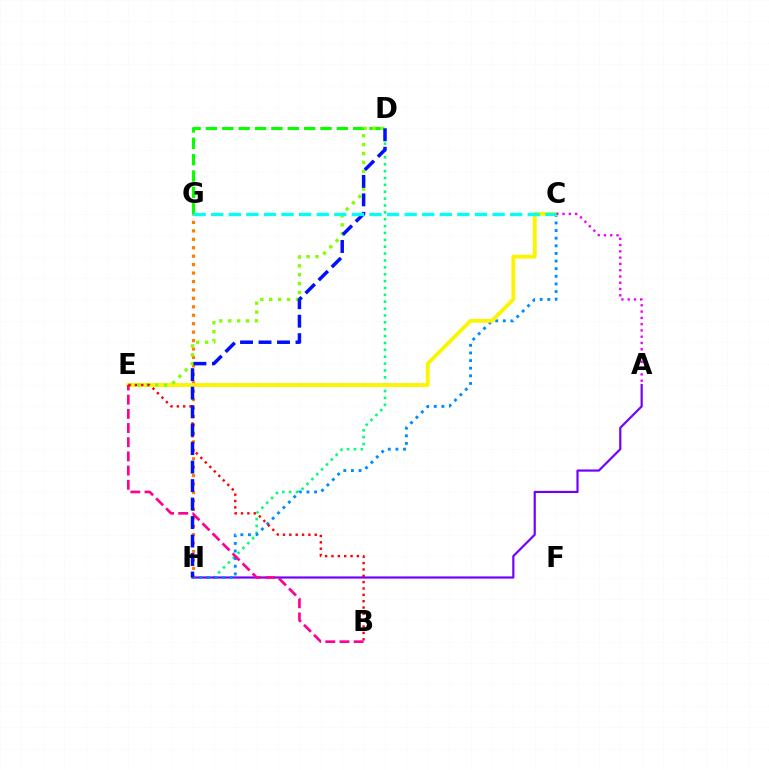{('D', 'H'): [{'color': '#00ff74', 'line_style': 'dotted', 'thickness': 1.87}, {'color': '#0010ff', 'line_style': 'dashed', 'thickness': 2.51}], ('A', 'H'): [{'color': '#7200ff', 'line_style': 'solid', 'thickness': 1.58}], ('G', 'H'): [{'color': '#ff7c00', 'line_style': 'dotted', 'thickness': 2.29}], ('C', 'H'): [{'color': '#008cff', 'line_style': 'dotted', 'thickness': 2.07}], ('C', 'E'): [{'color': '#fcf500', 'line_style': 'solid', 'thickness': 2.78}], ('D', 'G'): [{'color': '#08ff00', 'line_style': 'dashed', 'thickness': 2.22}], ('D', 'E'): [{'color': '#84ff00', 'line_style': 'dotted', 'thickness': 2.42}], ('B', 'E'): [{'color': '#ff0094', 'line_style': 'dashed', 'thickness': 1.93}, {'color': '#ff0000', 'line_style': 'dotted', 'thickness': 1.73}], ('A', 'C'): [{'color': '#ee00ff', 'line_style': 'dotted', 'thickness': 1.71}], ('C', 'G'): [{'color': '#00fff6', 'line_style': 'dashed', 'thickness': 2.39}]}